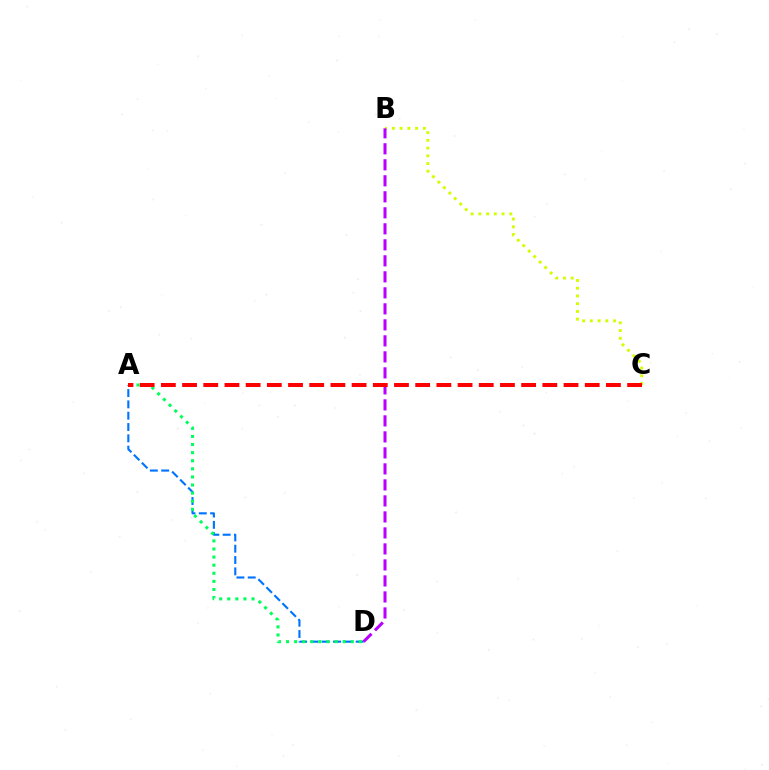{('A', 'D'): [{'color': '#0074ff', 'line_style': 'dashed', 'thickness': 1.54}, {'color': '#00ff5c', 'line_style': 'dotted', 'thickness': 2.2}], ('B', 'C'): [{'color': '#d1ff00', 'line_style': 'dotted', 'thickness': 2.1}], ('B', 'D'): [{'color': '#b900ff', 'line_style': 'dashed', 'thickness': 2.17}], ('A', 'C'): [{'color': '#ff0000', 'line_style': 'dashed', 'thickness': 2.88}]}